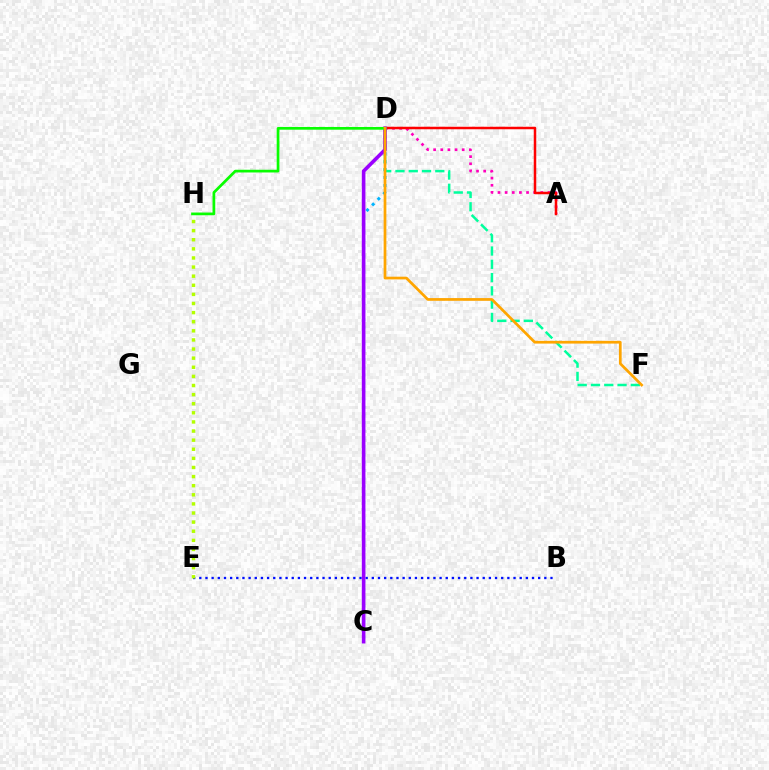{('A', 'D'): [{'color': '#ff00bd', 'line_style': 'dotted', 'thickness': 1.94}, {'color': '#ff0000', 'line_style': 'solid', 'thickness': 1.8}], ('C', 'D'): [{'color': '#00b5ff', 'line_style': 'dotted', 'thickness': 2.16}, {'color': '#9b00ff', 'line_style': 'solid', 'thickness': 2.6}], ('B', 'E'): [{'color': '#0010ff', 'line_style': 'dotted', 'thickness': 1.67}], ('D', 'F'): [{'color': '#00ff9d', 'line_style': 'dashed', 'thickness': 1.8}, {'color': '#ffa500', 'line_style': 'solid', 'thickness': 1.96}], ('E', 'H'): [{'color': '#b3ff00', 'line_style': 'dotted', 'thickness': 2.47}], ('D', 'H'): [{'color': '#08ff00', 'line_style': 'solid', 'thickness': 1.96}]}